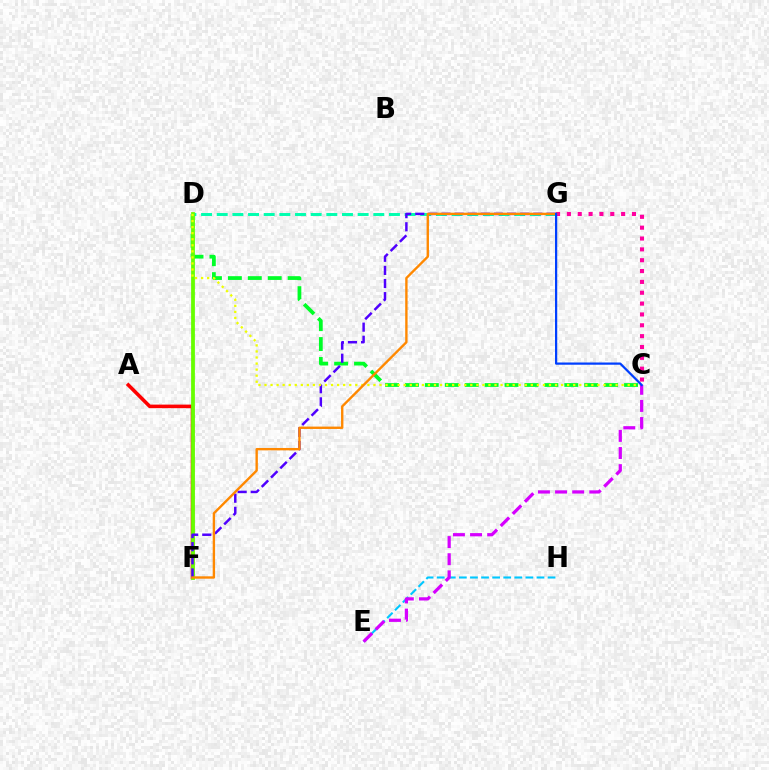{('C', 'G'): [{'color': '#ff00a0', 'line_style': 'dotted', 'thickness': 2.95}, {'color': '#003fff', 'line_style': 'solid', 'thickness': 1.61}], ('C', 'D'): [{'color': '#00ff27', 'line_style': 'dashed', 'thickness': 2.71}, {'color': '#eeff00', 'line_style': 'dotted', 'thickness': 1.64}], ('D', 'G'): [{'color': '#00ffaf', 'line_style': 'dashed', 'thickness': 2.13}], ('A', 'F'): [{'color': '#ff0000', 'line_style': 'solid', 'thickness': 2.57}], ('D', 'F'): [{'color': '#66ff00', 'line_style': 'solid', 'thickness': 2.72}], ('E', 'H'): [{'color': '#00c7ff', 'line_style': 'dashed', 'thickness': 1.51}], ('F', 'G'): [{'color': '#4f00ff', 'line_style': 'dashed', 'thickness': 1.78}, {'color': '#ff8800', 'line_style': 'solid', 'thickness': 1.71}], ('C', 'E'): [{'color': '#d600ff', 'line_style': 'dashed', 'thickness': 2.33}]}